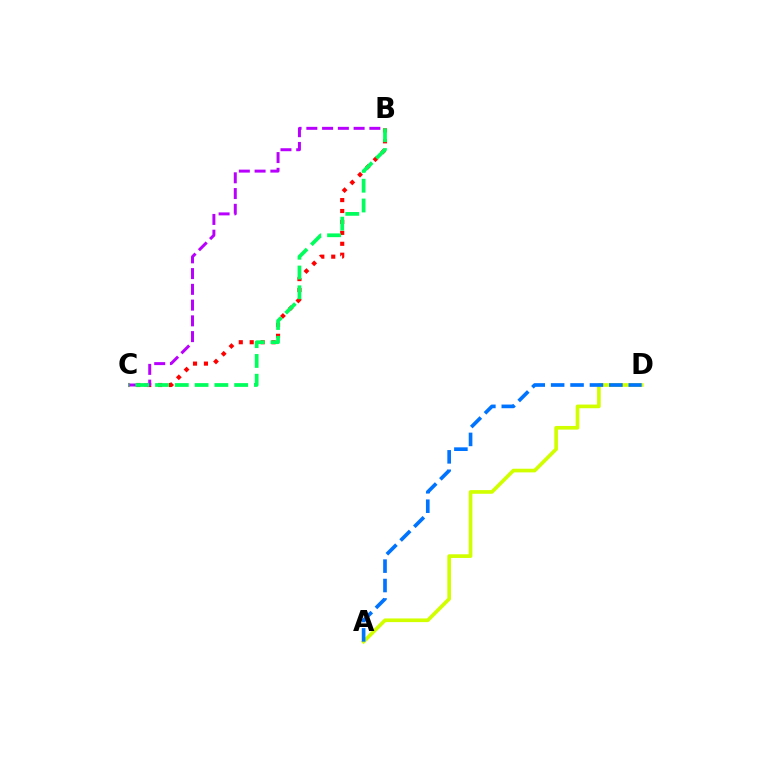{('A', 'D'): [{'color': '#d1ff00', 'line_style': 'solid', 'thickness': 2.64}, {'color': '#0074ff', 'line_style': 'dashed', 'thickness': 2.64}], ('B', 'C'): [{'color': '#ff0000', 'line_style': 'dotted', 'thickness': 2.97}, {'color': '#b900ff', 'line_style': 'dashed', 'thickness': 2.14}, {'color': '#00ff5c', 'line_style': 'dashed', 'thickness': 2.69}]}